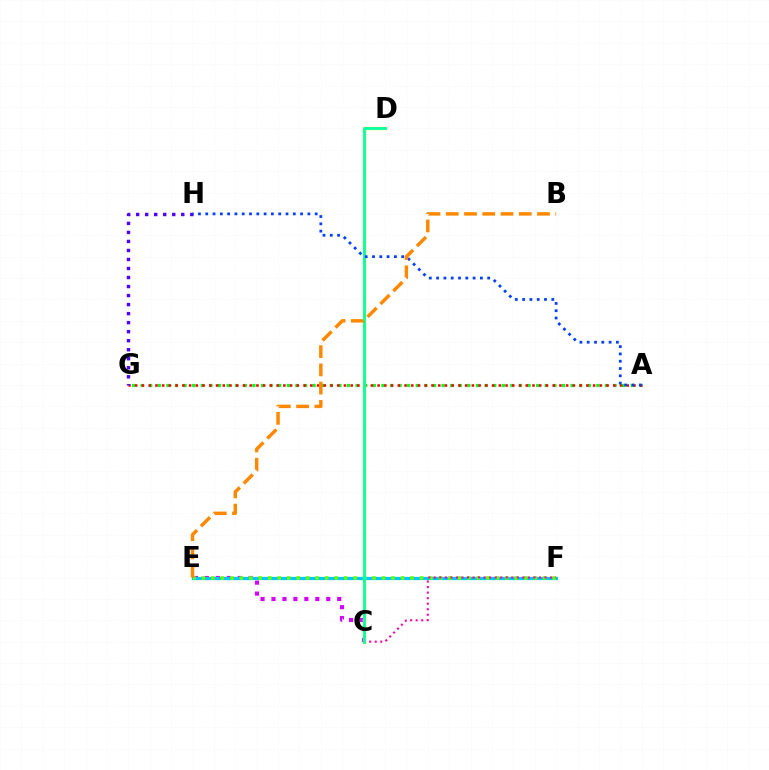{('A', 'G'): [{'color': '#00ff27', 'line_style': 'dotted', 'thickness': 2.34}, {'color': '#ff0000', 'line_style': 'dotted', 'thickness': 1.83}], ('C', 'E'): [{'color': '#d600ff', 'line_style': 'dotted', 'thickness': 2.98}], ('E', 'F'): [{'color': '#00c7ff', 'line_style': 'solid', 'thickness': 2.32}, {'color': '#66ff00', 'line_style': 'dotted', 'thickness': 2.58}], ('C', 'D'): [{'color': '#eeff00', 'line_style': 'solid', 'thickness': 2.38}, {'color': '#00ffaf', 'line_style': 'solid', 'thickness': 1.99}], ('G', 'H'): [{'color': '#4f00ff', 'line_style': 'dotted', 'thickness': 2.45}], ('C', 'F'): [{'color': '#ff00a0', 'line_style': 'dotted', 'thickness': 1.5}], ('A', 'H'): [{'color': '#003fff', 'line_style': 'dotted', 'thickness': 1.98}], ('B', 'E'): [{'color': '#ff8800', 'line_style': 'dashed', 'thickness': 2.48}]}